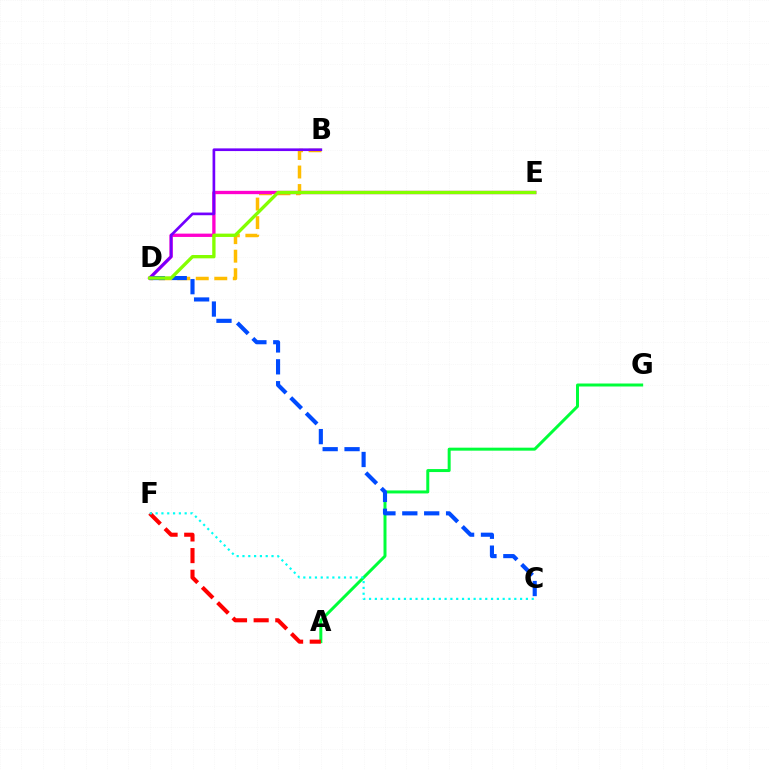{('A', 'G'): [{'color': '#00ff39', 'line_style': 'solid', 'thickness': 2.15}], ('B', 'D'): [{'color': '#ffbd00', 'line_style': 'dashed', 'thickness': 2.52}, {'color': '#7200ff', 'line_style': 'solid', 'thickness': 1.93}], ('A', 'F'): [{'color': '#ff0000', 'line_style': 'dashed', 'thickness': 2.94}], ('D', 'E'): [{'color': '#ff00cf', 'line_style': 'solid', 'thickness': 2.39}, {'color': '#84ff00', 'line_style': 'solid', 'thickness': 2.4}], ('C', 'D'): [{'color': '#004bff', 'line_style': 'dashed', 'thickness': 2.97}], ('C', 'F'): [{'color': '#00fff6', 'line_style': 'dotted', 'thickness': 1.58}]}